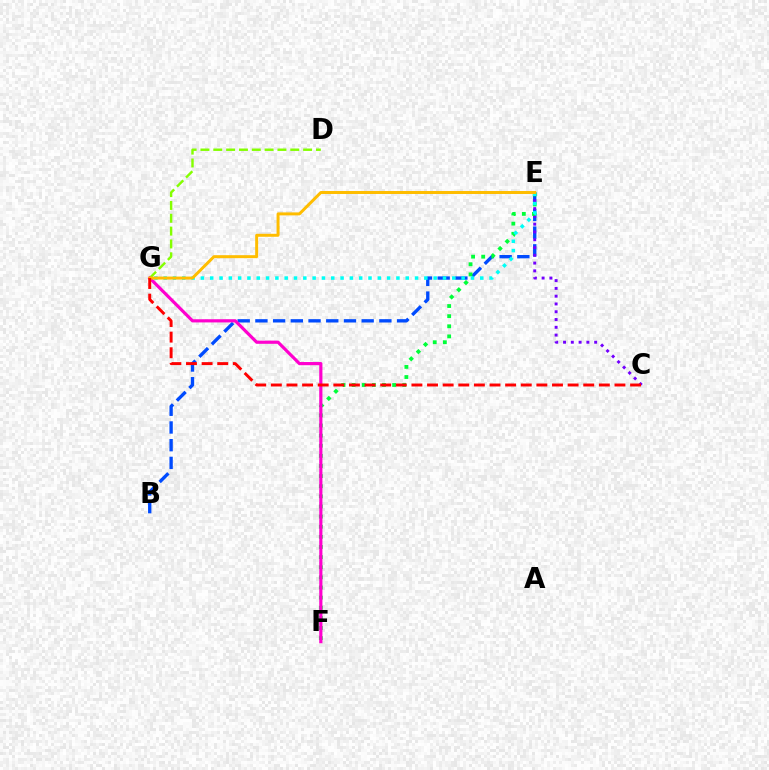{('B', 'E'): [{'color': '#004bff', 'line_style': 'dashed', 'thickness': 2.41}], ('C', 'E'): [{'color': '#7200ff', 'line_style': 'dotted', 'thickness': 2.11}], ('E', 'F'): [{'color': '#00ff39', 'line_style': 'dotted', 'thickness': 2.75}], ('D', 'G'): [{'color': '#84ff00', 'line_style': 'dashed', 'thickness': 1.74}], ('E', 'G'): [{'color': '#00fff6', 'line_style': 'dotted', 'thickness': 2.53}, {'color': '#ffbd00', 'line_style': 'solid', 'thickness': 2.15}], ('F', 'G'): [{'color': '#ff00cf', 'line_style': 'solid', 'thickness': 2.28}], ('C', 'G'): [{'color': '#ff0000', 'line_style': 'dashed', 'thickness': 2.12}]}